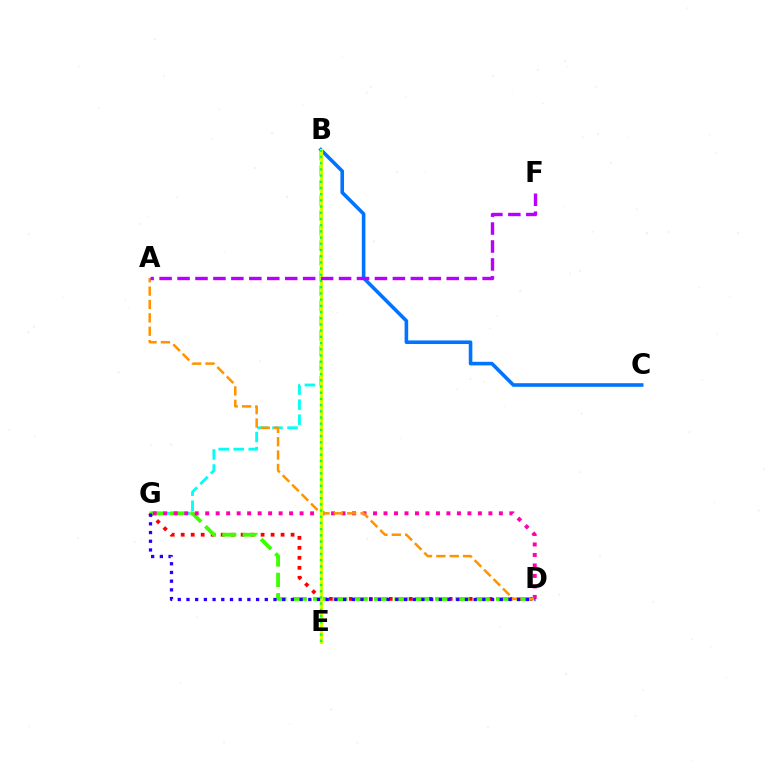{('B', 'C'): [{'color': '#0074ff', 'line_style': 'solid', 'thickness': 2.58}], ('D', 'G'): [{'color': '#ff0000', 'line_style': 'dotted', 'thickness': 2.71}, {'color': '#3dff00', 'line_style': 'dashed', 'thickness': 2.76}, {'color': '#ff00ac', 'line_style': 'dotted', 'thickness': 2.85}, {'color': '#2500ff', 'line_style': 'dotted', 'thickness': 2.36}], ('B', 'G'): [{'color': '#00fff6', 'line_style': 'dashed', 'thickness': 2.04}], ('A', 'D'): [{'color': '#ff9400', 'line_style': 'dashed', 'thickness': 1.82}], ('B', 'E'): [{'color': '#d1ff00', 'line_style': 'solid', 'thickness': 2.29}, {'color': '#00ff5c', 'line_style': 'dotted', 'thickness': 1.69}], ('A', 'F'): [{'color': '#b900ff', 'line_style': 'dashed', 'thickness': 2.44}]}